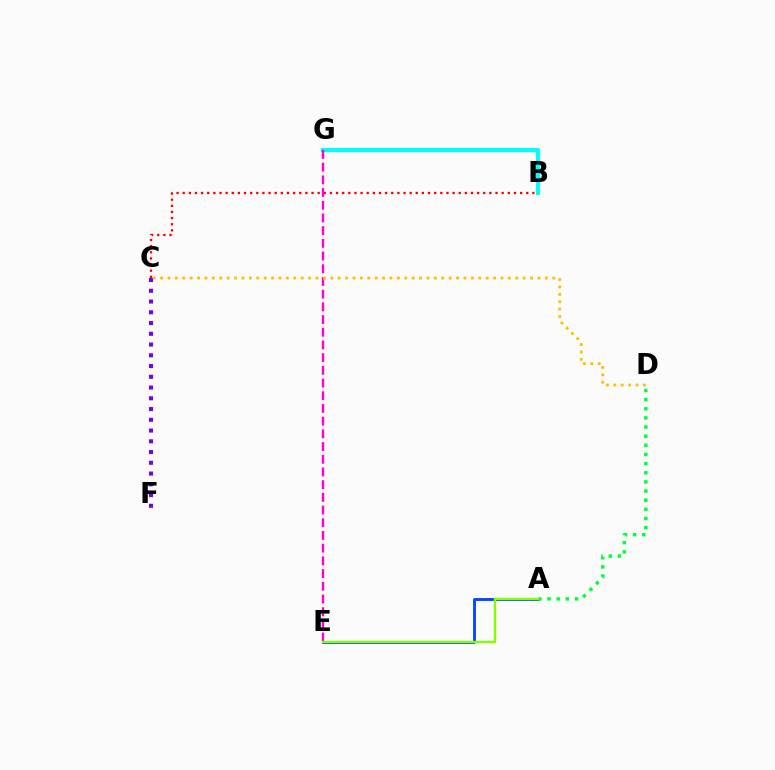{('B', 'C'): [{'color': '#ff0000', 'line_style': 'dotted', 'thickness': 1.67}], ('B', 'G'): [{'color': '#00fff6', 'line_style': 'solid', 'thickness': 2.99}], ('C', 'F'): [{'color': '#7200ff', 'line_style': 'dotted', 'thickness': 2.92}], ('A', 'E'): [{'color': '#004bff', 'line_style': 'solid', 'thickness': 2.09}, {'color': '#84ff00', 'line_style': 'solid', 'thickness': 1.74}], ('A', 'D'): [{'color': '#00ff39', 'line_style': 'dotted', 'thickness': 2.48}], ('E', 'G'): [{'color': '#ff00cf', 'line_style': 'dashed', 'thickness': 1.73}], ('C', 'D'): [{'color': '#ffbd00', 'line_style': 'dotted', 'thickness': 2.01}]}